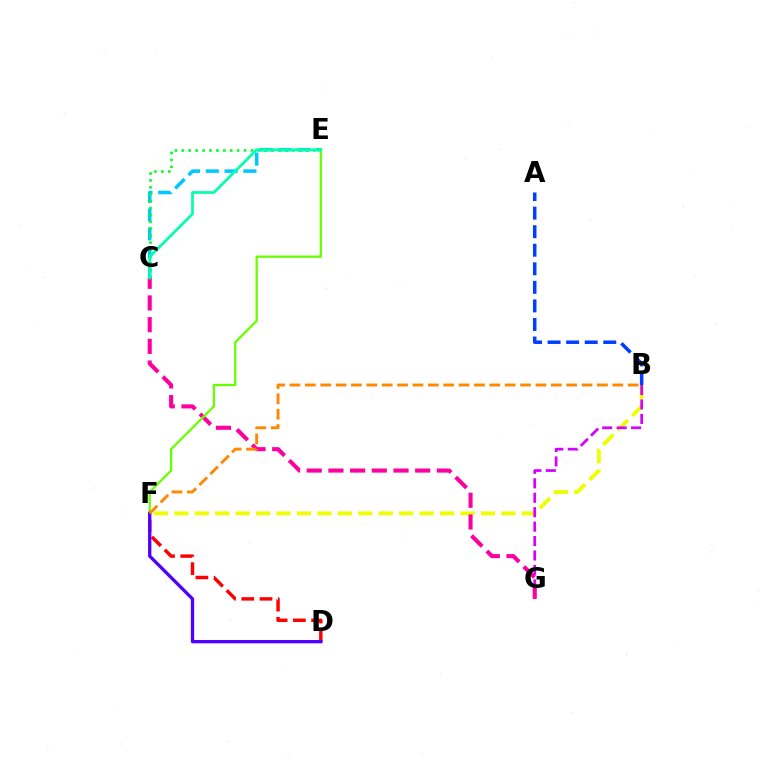{('B', 'F'): [{'color': '#eeff00', 'line_style': 'dashed', 'thickness': 2.78}, {'color': '#ff8800', 'line_style': 'dashed', 'thickness': 2.09}], ('C', 'E'): [{'color': '#00c7ff', 'line_style': 'dashed', 'thickness': 2.55}, {'color': '#00ff27', 'line_style': 'dotted', 'thickness': 1.88}, {'color': '#00ffaf', 'line_style': 'solid', 'thickness': 1.95}], ('B', 'G'): [{'color': '#d600ff', 'line_style': 'dashed', 'thickness': 1.96}], ('D', 'F'): [{'color': '#ff0000', 'line_style': 'dashed', 'thickness': 2.48}, {'color': '#4f00ff', 'line_style': 'solid', 'thickness': 2.38}], ('C', 'G'): [{'color': '#ff00a0', 'line_style': 'dashed', 'thickness': 2.95}], ('A', 'B'): [{'color': '#003fff', 'line_style': 'dashed', 'thickness': 2.52}], ('E', 'F'): [{'color': '#66ff00', 'line_style': 'solid', 'thickness': 1.62}]}